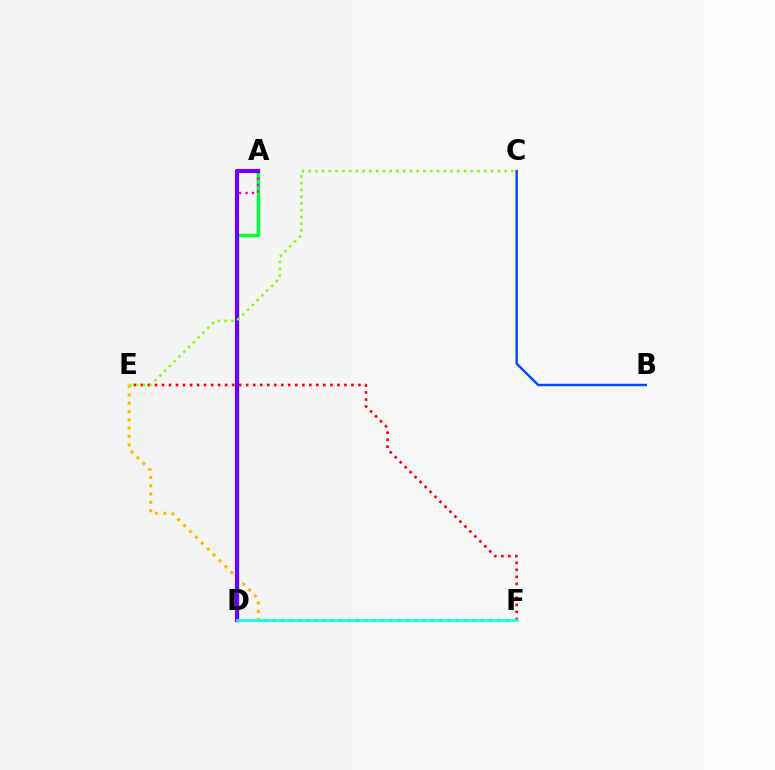{('E', 'F'): [{'color': '#ff0000', 'line_style': 'dotted', 'thickness': 1.91}, {'color': '#ffbd00', 'line_style': 'dotted', 'thickness': 2.26}], ('A', 'D'): [{'color': '#00ff39', 'line_style': 'solid', 'thickness': 2.5}, {'color': '#ff00cf', 'line_style': 'dotted', 'thickness': 1.75}, {'color': '#7200ff', 'line_style': 'solid', 'thickness': 2.97}], ('B', 'C'): [{'color': '#004bff', 'line_style': 'solid', 'thickness': 1.75}], ('C', 'E'): [{'color': '#84ff00', 'line_style': 'dotted', 'thickness': 1.84}], ('D', 'F'): [{'color': '#00fff6', 'line_style': 'solid', 'thickness': 1.87}]}